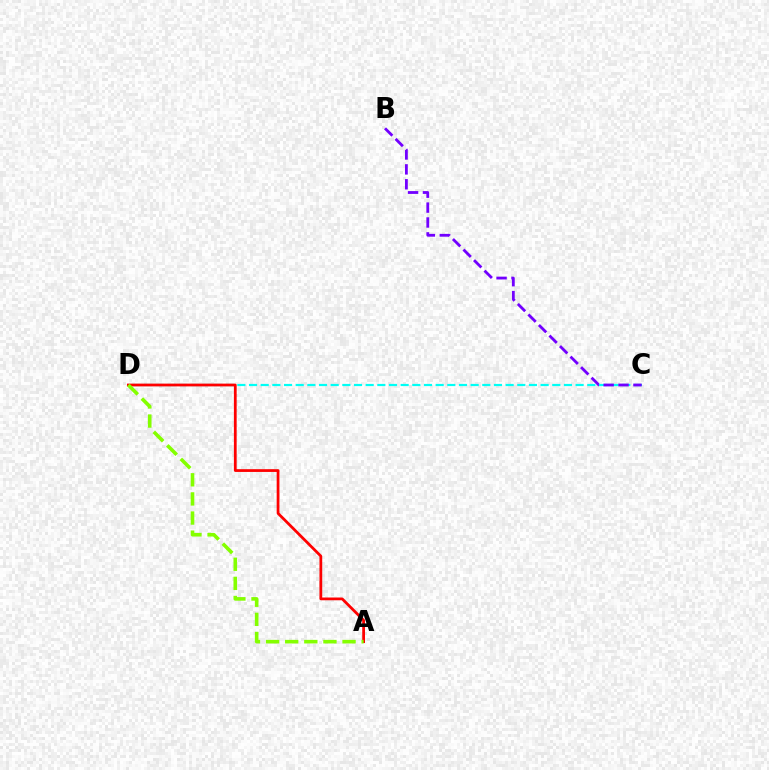{('C', 'D'): [{'color': '#00fff6', 'line_style': 'dashed', 'thickness': 1.58}], ('B', 'C'): [{'color': '#7200ff', 'line_style': 'dashed', 'thickness': 2.02}], ('A', 'D'): [{'color': '#ff0000', 'line_style': 'solid', 'thickness': 1.99}, {'color': '#84ff00', 'line_style': 'dashed', 'thickness': 2.6}]}